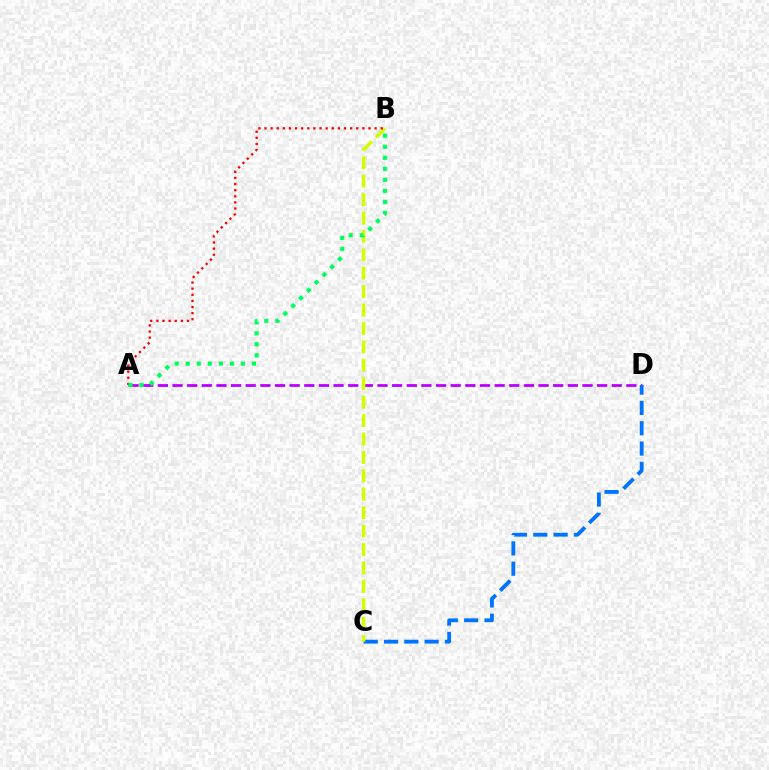{('A', 'D'): [{'color': '#b900ff', 'line_style': 'dashed', 'thickness': 1.99}], ('C', 'D'): [{'color': '#0074ff', 'line_style': 'dashed', 'thickness': 2.76}], ('B', 'C'): [{'color': '#d1ff00', 'line_style': 'dashed', 'thickness': 2.5}], ('A', 'B'): [{'color': '#ff0000', 'line_style': 'dotted', 'thickness': 1.66}, {'color': '#00ff5c', 'line_style': 'dotted', 'thickness': 3.0}]}